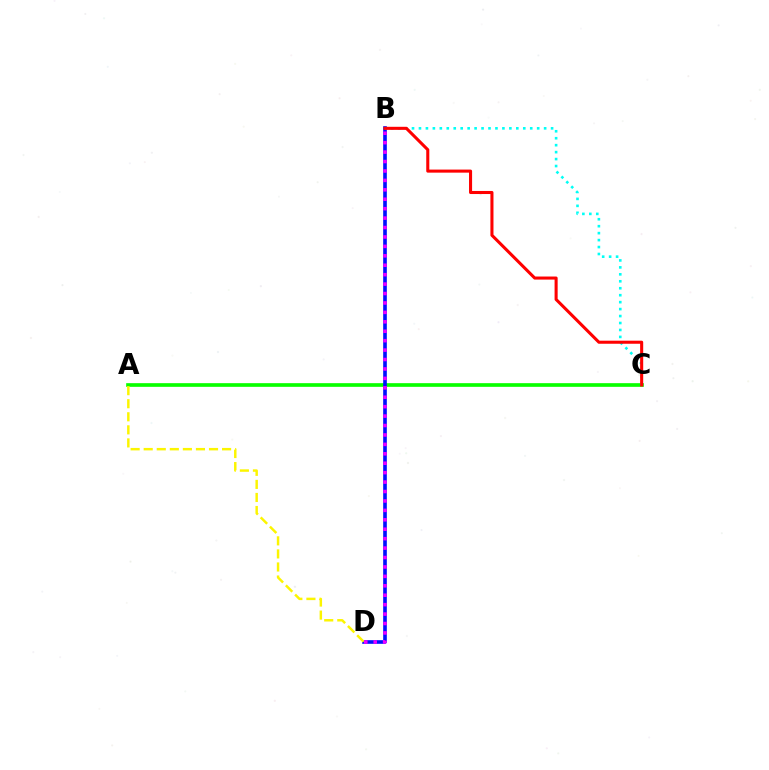{('A', 'C'): [{'color': '#08ff00', 'line_style': 'solid', 'thickness': 2.64}], ('B', 'D'): [{'color': '#0010ff', 'line_style': 'solid', 'thickness': 2.62}, {'color': '#ee00ff', 'line_style': 'dotted', 'thickness': 2.56}], ('B', 'C'): [{'color': '#00fff6', 'line_style': 'dotted', 'thickness': 1.89}, {'color': '#ff0000', 'line_style': 'solid', 'thickness': 2.21}], ('A', 'D'): [{'color': '#fcf500', 'line_style': 'dashed', 'thickness': 1.77}]}